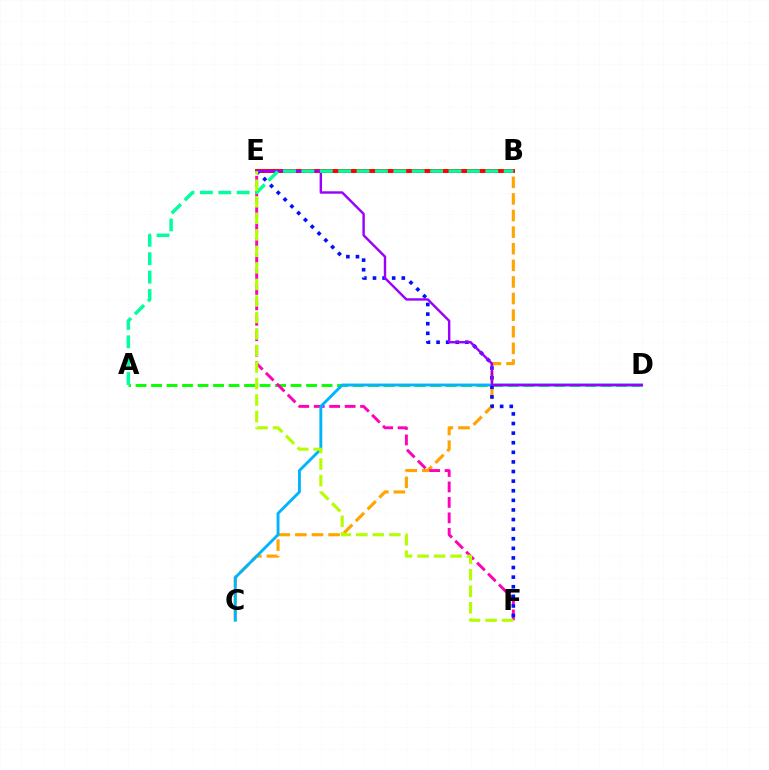{('B', 'C'): [{'color': '#ffa500', 'line_style': 'dashed', 'thickness': 2.26}], ('B', 'E'): [{'color': '#ff0000', 'line_style': 'solid', 'thickness': 2.83}], ('A', 'D'): [{'color': '#08ff00', 'line_style': 'dashed', 'thickness': 2.11}], ('E', 'F'): [{'color': '#ff00bd', 'line_style': 'dashed', 'thickness': 2.1}, {'color': '#0010ff', 'line_style': 'dotted', 'thickness': 2.61}, {'color': '#b3ff00', 'line_style': 'dashed', 'thickness': 2.24}], ('C', 'D'): [{'color': '#00b5ff', 'line_style': 'solid', 'thickness': 2.08}], ('D', 'E'): [{'color': '#9b00ff', 'line_style': 'solid', 'thickness': 1.74}], ('A', 'B'): [{'color': '#00ff9d', 'line_style': 'dashed', 'thickness': 2.5}]}